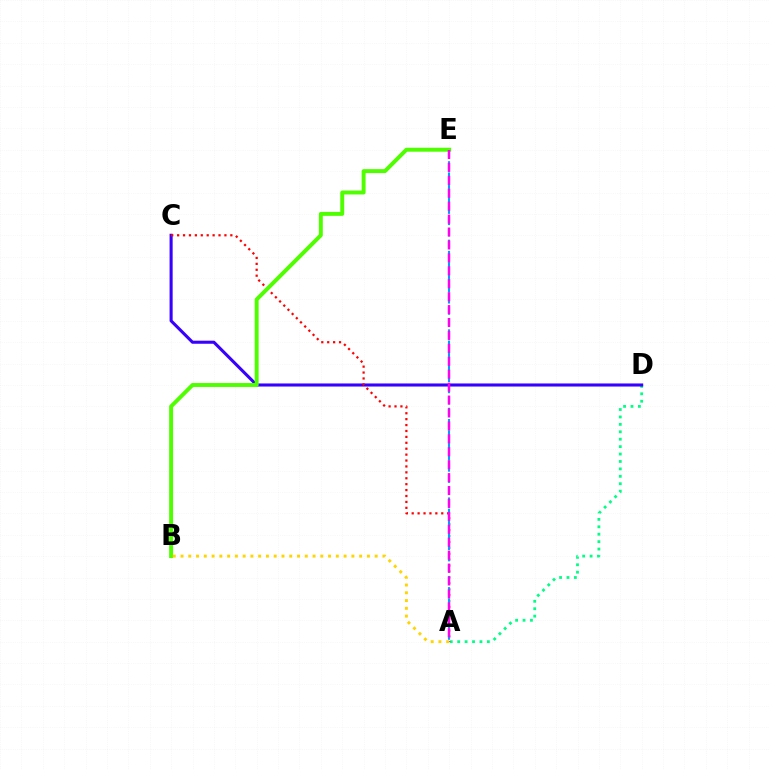{('A', 'D'): [{'color': '#00ff86', 'line_style': 'dotted', 'thickness': 2.02}], ('C', 'D'): [{'color': '#3700ff', 'line_style': 'solid', 'thickness': 2.21}], ('A', 'C'): [{'color': '#ff0000', 'line_style': 'dotted', 'thickness': 1.61}], ('B', 'E'): [{'color': '#4fff00', 'line_style': 'solid', 'thickness': 2.84}], ('A', 'E'): [{'color': '#009eff', 'line_style': 'dashed', 'thickness': 1.52}, {'color': '#ff00ed', 'line_style': 'dashed', 'thickness': 1.76}], ('A', 'B'): [{'color': '#ffd500', 'line_style': 'dotted', 'thickness': 2.11}]}